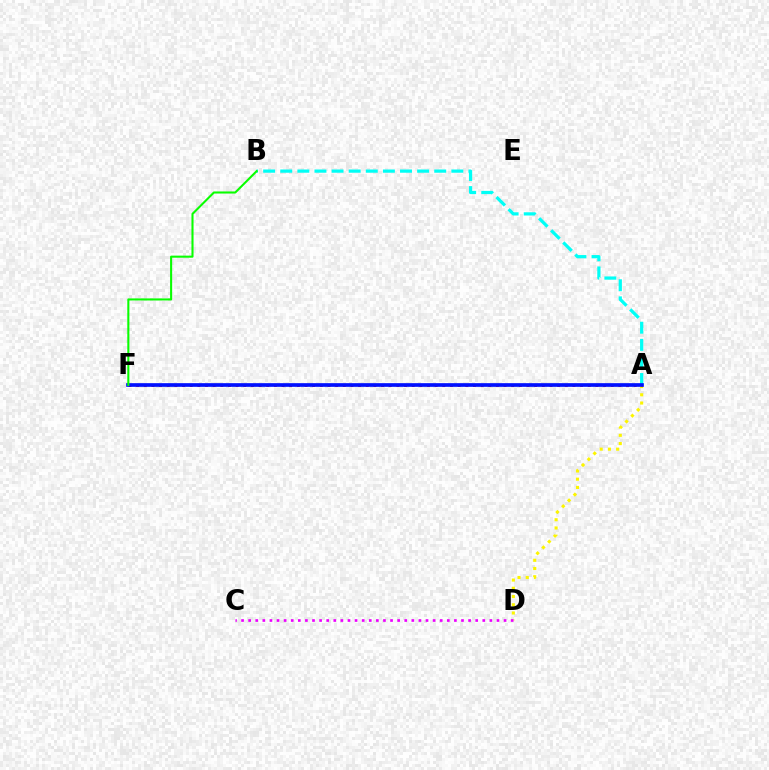{('A', 'D'): [{'color': '#fcf500', 'line_style': 'dotted', 'thickness': 2.24}], ('C', 'D'): [{'color': '#ee00ff', 'line_style': 'dotted', 'thickness': 1.93}], ('A', 'F'): [{'color': '#ff0000', 'line_style': 'dotted', 'thickness': 2.08}, {'color': '#0010ff', 'line_style': 'solid', 'thickness': 2.64}], ('A', 'B'): [{'color': '#00fff6', 'line_style': 'dashed', 'thickness': 2.32}], ('B', 'F'): [{'color': '#08ff00', 'line_style': 'solid', 'thickness': 1.5}]}